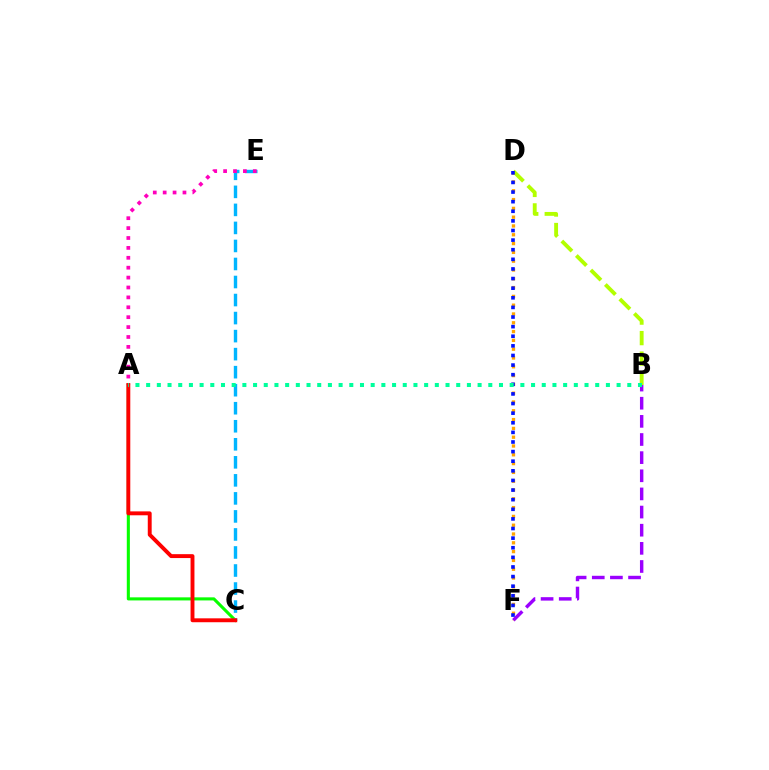{('A', 'C'): [{'color': '#08ff00', 'line_style': 'solid', 'thickness': 2.22}, {'color': '#ff0000', 'line_style': 'solid', 'thickness': 2.81}], ('B', 'F'): [{'color': '#9b00ff', 'line_style': 'dashed', 'thickness': 2.46}], ('C', 'E'): [{'color': '#00b5ff', 'line_style': 'dashed', 'thickness': 2.45}], ('D', 'F'): [{'color': '#ffa500', 'line_style': 'dotted', 'thickness': 2.39}, {'color': '#0010ff', 'line_style': 'dotted', 'thickness': 2.61}], ('A', 'E'): [{'color': '#ff00bd', 'line_style': 'dotted', 'thickness': 2.69}], ('B', 'D'): [{'color': '#b3ff00', 'line_style': 'dashed', 'thickness': 2.79}], ('A', 'B'): [{'color': '#00ff9d', 'line_style': 'dotted', 'thickness': 2.91}]}